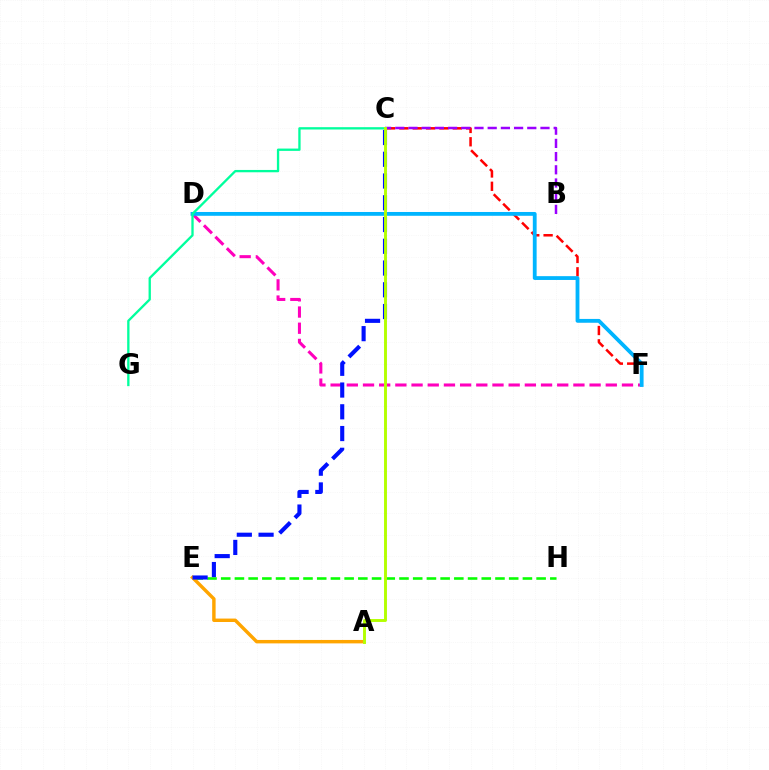{('C', 'F'): [{'color': '#ff0000', 'line_style': 'dashed', 'thickness': 1.81}], ('E', 'H'): [{'color': '#08ff00', 'line_style': 'dashed', 'thickness': 1.86}], ('A', 'E'): [{'color': '#ffa500', 'line_style': 'solid', 'thickness': 2.47}], ('D', 'F'): [{'color': '#ff00bd', 'line_style': 'dashed', 'thickness': 2.2}, {'color': '#00b5ff', 'line_style': 'solid', 'thickness': 2.74}], ('B', 'C'): [{'color': '#9b00ff', 'line_style': 'dashed', 'thickness': 1.79}], ('C', 'G'): [{'color': '#00ff9d', 'line_style': 'solid', 'thickness': 1.67}], ('C', 'E'): [{'color': '#0010ff', 'line_style': 'dashed', 'thickness': 2.95}], ('A', 'C'): [{'color': '#b3ff00', 'line_style': 'solid', 'thickness': 2.1}]}